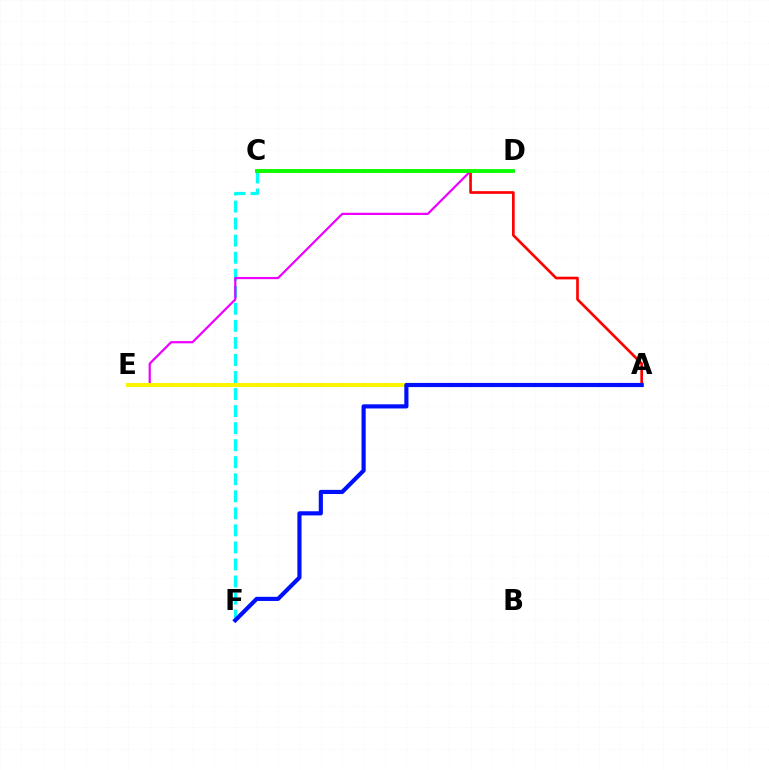{('C', 'F'): [{'color': '#00fff6', 'line_style': 'dashed', 'thickness': 2.32}], ('D', 'E'): [{'color': '#ee00ff', 'line_style': 'solid', 'thickness': 1.6}], ('A', 'C'): [{'color': '#ff0000', 'line_style': 'solid', 'thickness': 1.92}], ('C', 'D'): [{'color': '#08ff00', 'line_style': 'solid', 'thickness': 2.75}], ('A', 'E'): [{'color': '#fcf500', 'line_style': 'solid', 'thickness': 2.88}], ('A', 'F'): [{'color': '#0010ff', 'line_style': 'solid', 'thickness': 2.99}]}